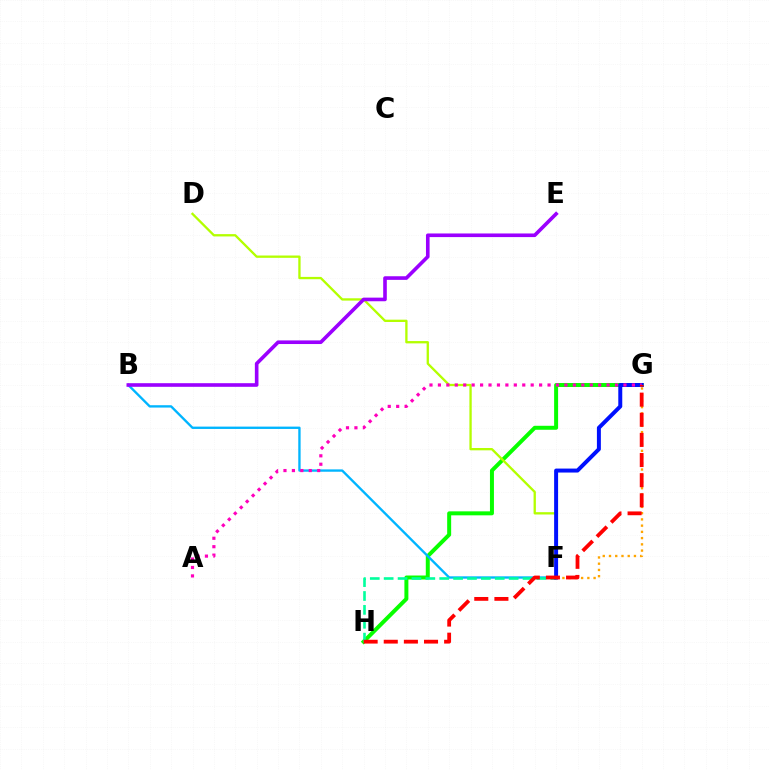{('G', 'H'): [{'color': '#08ff00', 'line_style': 'solid', 'thickness': 2.87}, {'color': '#ff0000', 'line_style': 'dashed', 'thickness': 2.73}], ('B', 'F'): [{'color': '#00b5ff', 'line_style': 'solid', 'thickness': 1.69}], ('F', 'H'): [{'color': '#00ff9d', 'line_style': 'dashed', 'thickness': 1.89}], ('F', 'G'): [{'color': '#ffa500', 'line_style': 'dotted', 'thickness': 1.69}, {'color': '#0010ff', 'line_style': 'solid', 'thickness': 2.86}], ('D', 'F'): [{'color': '#b3ff00', 'line_style': 'solid', 'thickness': 1.67}], ('B', 'E'): [{'color': '#9b00ff', 'line_style': 'solid', 'thickness': 2.61}], ('A', 'G'): [{'color': '#ff00bd', 'line_style': 'dotted', 'thickness': 2.29}]}